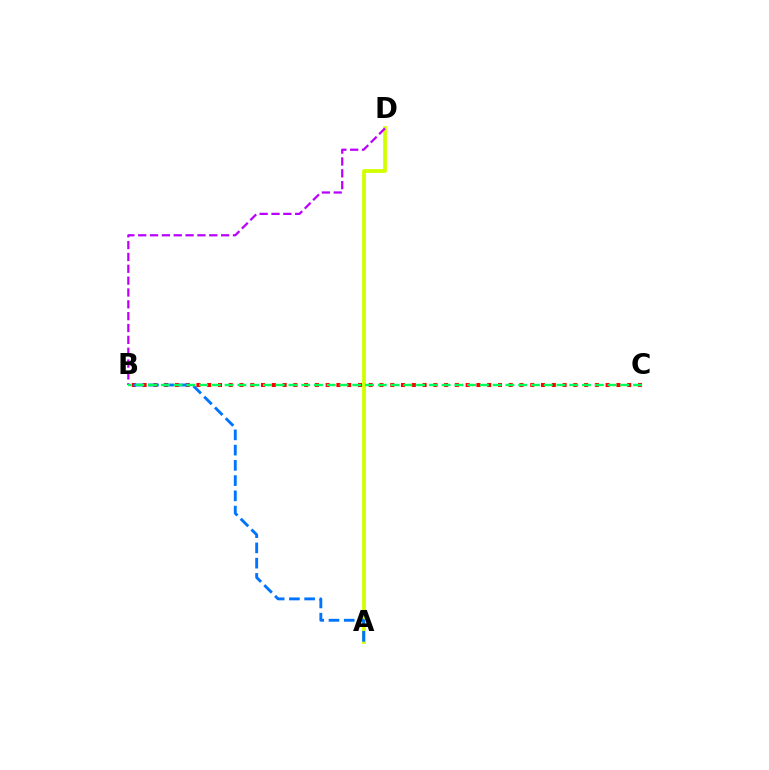{('B', 'C'): [{'color': '#ff0000', 'line_style': 'dotted', 'thickness': 2.93}, {'color': '#00ff5c', 'line_style': 'dashed', 'thickness': 1.73}], ('A', 'D'): [{'color': '#d1ff00', 'line_style': 'solid', 'thickness': 2.72}], ('B', 'D'): [{'color': '#b900ff', 'line_style': 'dashed', 'thickness': 1.61}], ('A', 'B'): [{'color': '#0074ff', 'line_style': 'dashed', 'thickness': 2.07}]}